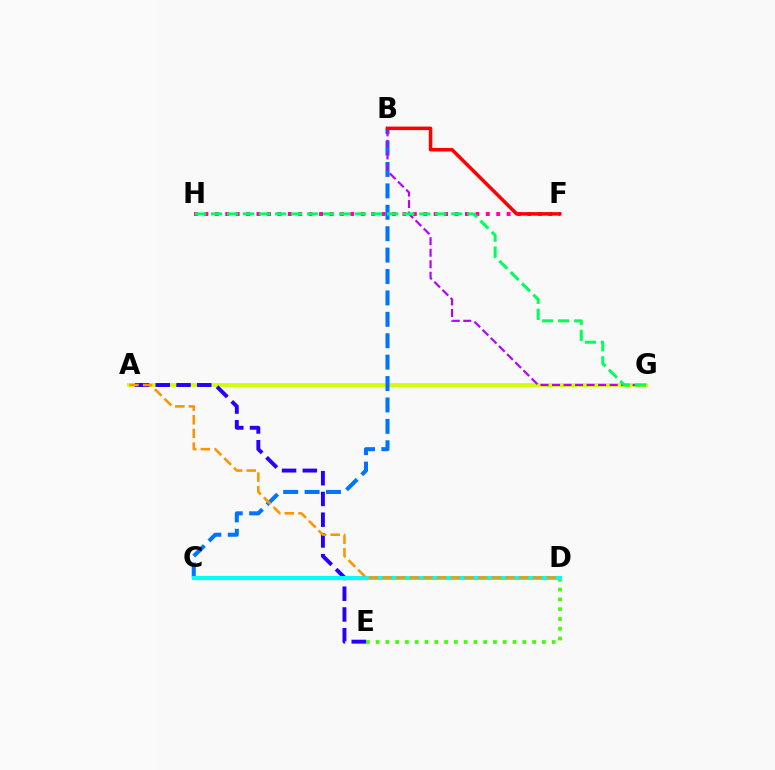{('F', 'H'): [{'color': '#ff00ac', 'line_style': 'dotted', 'thickness': 2.83}], ('D', 'E'): [{'color': '#3dff00', 'line_style': 'dotted', 'thickness': 2.66}], ('A', 'G'): [{'color': '#d1ff00', 'line_style': 'solid', 'thickness': 2.76}], ('B', 'C'): [{'color': '#0074ff', 'line_style': 'dashed', 'thickness': 2.91}], ('A', 'E'): [{'color': '#2500ff', 'line_style': 'dashed', 'thickness': 2.82}], ('B', 'G'): [{'color': '#b900ff', 'line_style': 'dashed', 'thickness': 1.57}], ('C', 'D'): [{'color': '#00fff6', 'line_style': 'solid', 'thickness': 2.96}], ('G', 'H'): [{'color': '#00ff5c', 'line_style': 'dashed', 'thickness': 2.18}], ('B', 'F'): [{'color': '#ff0000', 'line_style': 'solid', 'thickness': 2.53}], ('A', 'D'): [{'color': '#ff9400', 'line_style': 'dashed', 'thickness': 1.86}]}